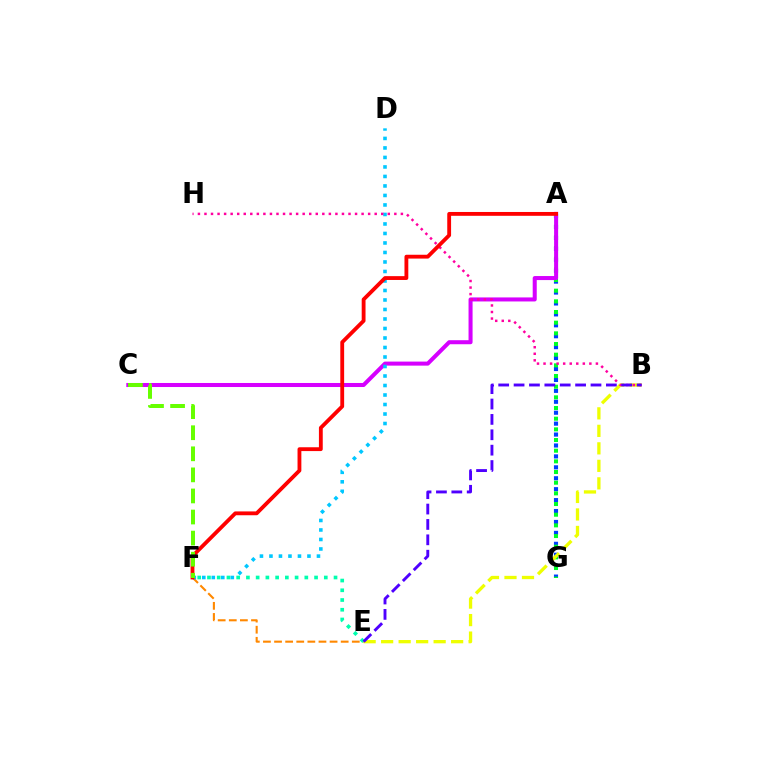{('A', 'G'): [{'color': '#003fff', 'line_style': 'dotted', 'thickness': 2.97}, {'color': '#00ff27', 'line_style': 'dotted', 'thickness': 2.9}], ('B', 'E'): [{'color': '#eeff00', 'line_style': 'dashed', 'thickness': 2.38}, {'color': '#4f00ff', 'line_style': 'dashed', 'thickness': 2.09}], ('A', 'C'): [{'color': '#d600ff', 'line_style': 'solid', 'thickness': 2.91}], ('E', 'F'): [{'color': '#ff8800', 'line_style': 'dashed', 'thickness': 1.51}, {'color': '#00ffaf', 'line_style': 'dotted', 'thickness': 2.65}], ('D', 'F'): [{'color': '#00c7ff', 'line_style': 'dotted', 'thickness': 2.58}], ('B', 'H'): [{'color': '#ff00a0', 'line_style': 'dotted', 'thickness': 1.78}], ('A', 'F'): [{'color': '#ff0000', 'line_style': 'solid', 'thickness': 2.76}], ('C', 'F'): [{'color': '#66ff00', 'line_style': 'dashed', 'thickness': 2.86}]}